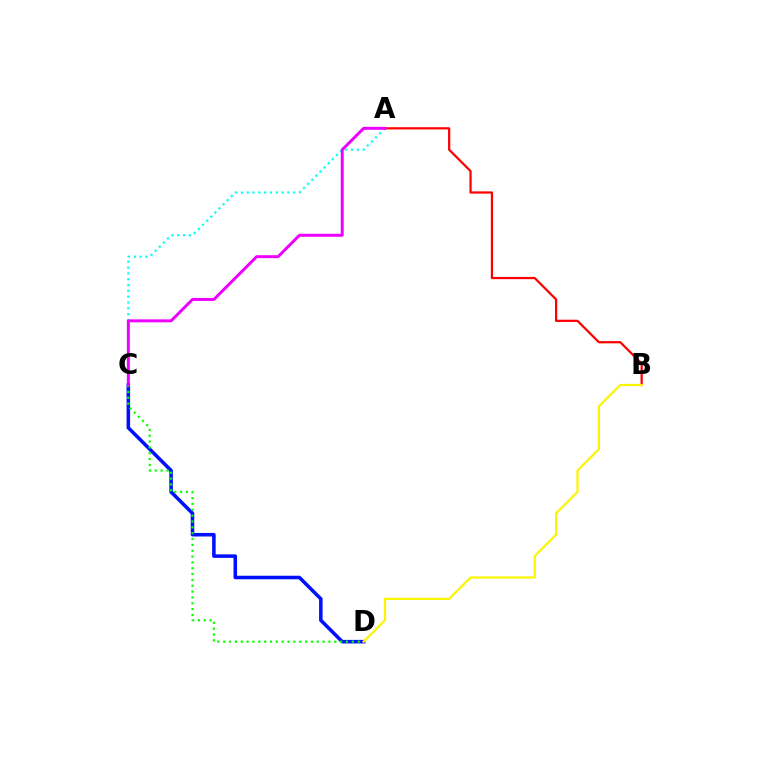{('A', 'C'): [{'color': '#00fff6', 'line_style': 'dotted', 'thickness': 1.58}, {'color': '#ee00ff', 'line_style': 'solid', 'thickness': 2.13}], ('C', 'D'): [{'color': '#0010ff', 'line_style': 'solid', 'thickness': 2.55}, {'color': '#08ff00', 'line_style': 'dotted', 'thickness': 1.59}], ('A', 'B'): [{'color': '#ff0000', 'line_style': 'solid', 'thickness': 1.61}], ('B', 'D'): [{'color': '#fcf500', 'line_style': 'solid', 'thickness': 1.59}]}